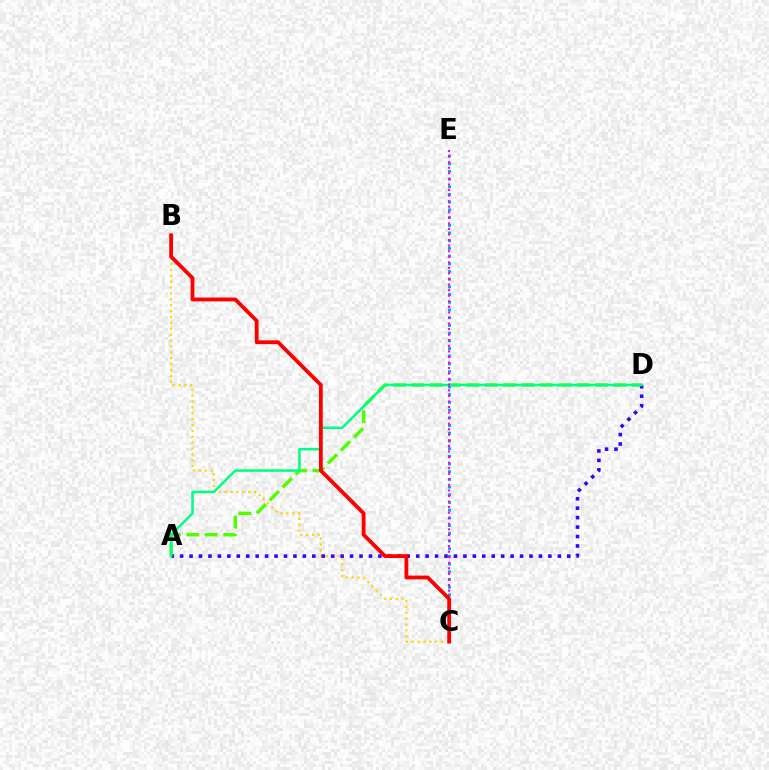{('B', 'C'): [{'color': '#ffd500', 'line_style': 'dotted', 'thickness': 1.6}, {'color': '#ff0000', 'line_style': 'solid', 'thickness': 2.74}], ('A', 'D'): [{'color': '#4fff00', 'line_style': 'dashed', 'thickness': 2.49}, {'color': '#3700ff', 'line_style': 'dotted', 'thickness': 2.57}, {'color': '#00ff86', 'line_style': 'solid', 'thickness': 1.83}], ('C', 'E'): [{'color': '#009eff', 'line_style': 'dotted', 'thickness': 2.09}, {'color': '#ff00ed', 'line_style': 'dotted', 'thickness': 1.51}]}